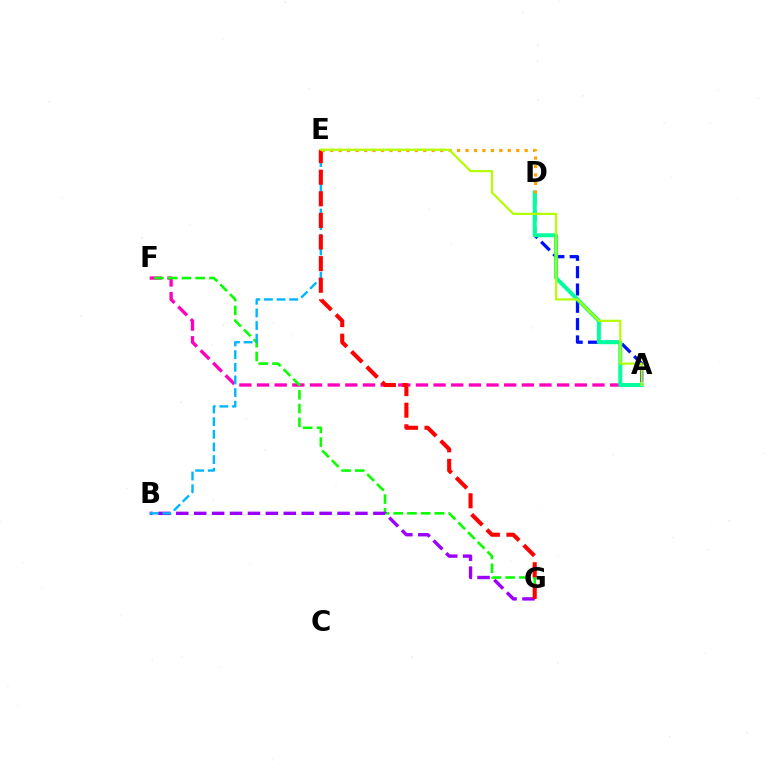{('A', 'F'): [{'color': '#ff00bd', 'line_style': 'dashed', 'thickness': 2.4}], ('F', 'G'): [{'color': '#08ff00', 'line_style': 'dashed', 'thickness': 1.87}], ('A', 'D'): [{'color': '#0010ff', 'line_style': 'dashed', 'thickness': 2.35}, {'color': '#00ff9d', 'line_style': 'solid', 'thickness': 2.86}], ('B', 'G'): [{'color': '#9b00ff', 'line_style': 'dashed', 'thickness': 2.43}], ('B', 'E'): [{'color': '#00b5ff', 'line_style': 'dashed', 'thickness': 1.72}], ('E', 'G'): [{'color': '#ff0000', 'line_style': 'dashed', 'thickness': 2.94}], ('D', 'E'): [{'color': '#ffa500', 'line_style': 'dotted', 'thickness': 2.3}], ('A', 'E'): [{'color': '#b3ff00', 'line_style': 'solid', 'thickness': 1.59}]}